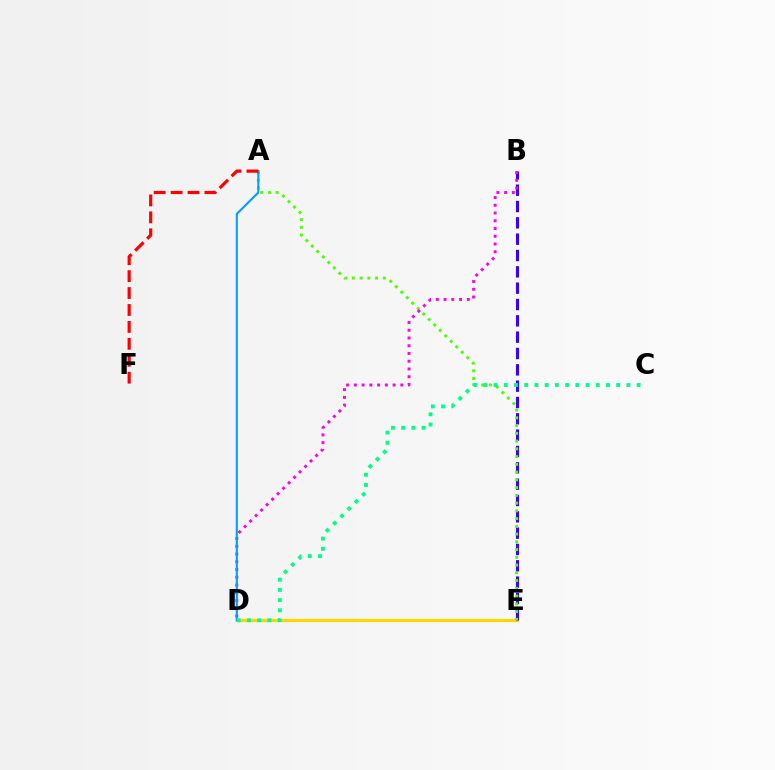{('D', 'E'): [{'color': '#ffd500', 'line_style': 'solid', 'thickness': 2.27}], ('B', 'E'): [{'color': '#3700ff', 'line_style': 'dashed', 'thickness': 2.22}], ('A', 'E'): [{'color': '#4fff00', 'line_style': 'dotted', 'thickness': 2.11}], ('B', 'D'): [{'color': '#ff00ed', 'line_style': 'dotted', 'thickness': 2.1}], ('A', 'D'): [{'color': '#009eff', 'line_style': 'solid', 'thickness': 1.51}], ('A', 'F'): [{'color': '#ff0000', 'line_style': 'dashed', 'thickness': 2.3}], ('C', 'D'): [{'color': '#00ff86', 'line_style': 'dotted', 'thickness': 2.78}]}